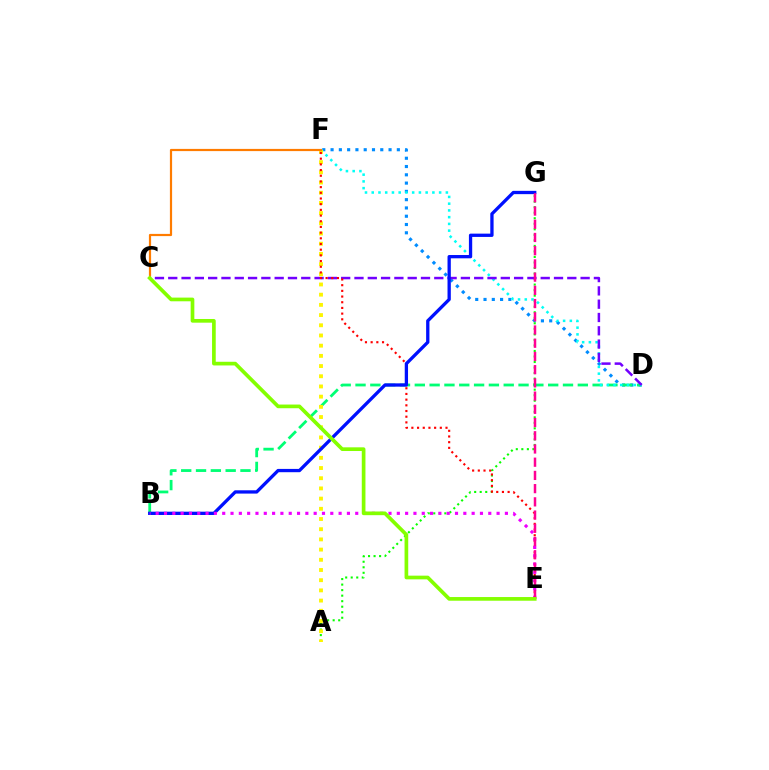{('D', 'F'): [{'color': '#008cff', 'line_style': 'dotted', 'thickness': 2.25}, {'color': '#00fff6', 'line_style': 'dotted', 'thickness': 1.83}], ('B', 'D'): [{'color': '#00ff74', 'line_style': 'dashed', 'thickness': 2.01}], ('A', 'G'): [{'color': '#08ff00', 'line_style': 'dotted', 'thickness': 1.5}], ('C', 'D'): [{'color': '#7200ff', 'line_style': 'dashed', 'thickness': 1.81}], ('A', 'F'): [{'color': '#fcf500', 'line_style': 'dotted', 'thickness': 2.77}], ('E', 'F'): [{'color': '#ff0000', 'line_style': 'dotted', 'thickness': 1.55}], ('C', 'F'): [{'color': '#ff7c00', 'line_style': 'solid', 'thickness': 1.58}], ('B', 'G'): [{'color': '#0010ff', 'line_style': 'solid', 'thickness': 2.37}], ('B', 'E'): [{'color': '#ee00ff', 'line_style': 'dotted', 'thickness': 2.26}], ('E', 'G'): [{'color': '#ff0094', 'line_style': 'dashed', 'thickness': 1.8}], ('C', 'E'): [{'color': '#84ff00', 'line_style': 'solid', 'thickness': 2.65}]}